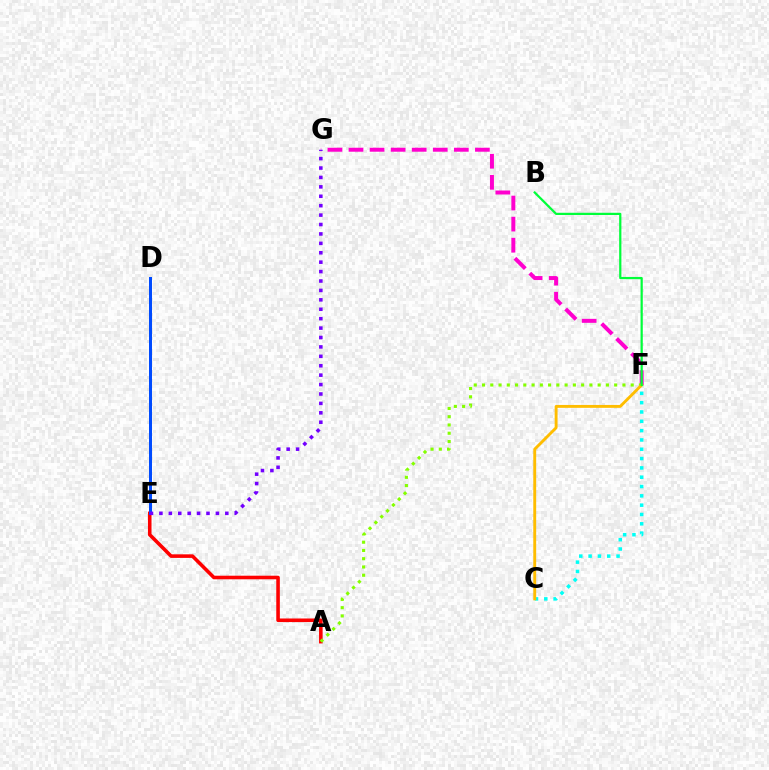{('C', 'F'): [{'color': '#00fff6', 'line_style': 'dotted', 'thickness': 2.53}, {'color': '#ffbd00', 'line_style': 'solid', 'thickness': 2.08}], ('A', 'E'): [{'color': '#ff0000', 'line_style': 'solid', 'thickness': 2.57}], ('F', 'G'): [{'color': '#ff00cf', 'line_style': 'dashed', 'thickness': 2.86}], ('A', 'F'): [{'color': '#84ff00', 'line_style': 'dotted', 'thickness': 2.24}], ('B', 'F'): [{'color': '#00ff39', 'line_style': 'solid', 'thickness': 1.6}], ('D', 'E'): [{'color': '#004bff', 'line_style': 'solid', 'thickness': 2.15}], ('E', 'G'): [{'color': '#7200ff', 'line_style': 'dotted', 'thickness': 2.56}]}